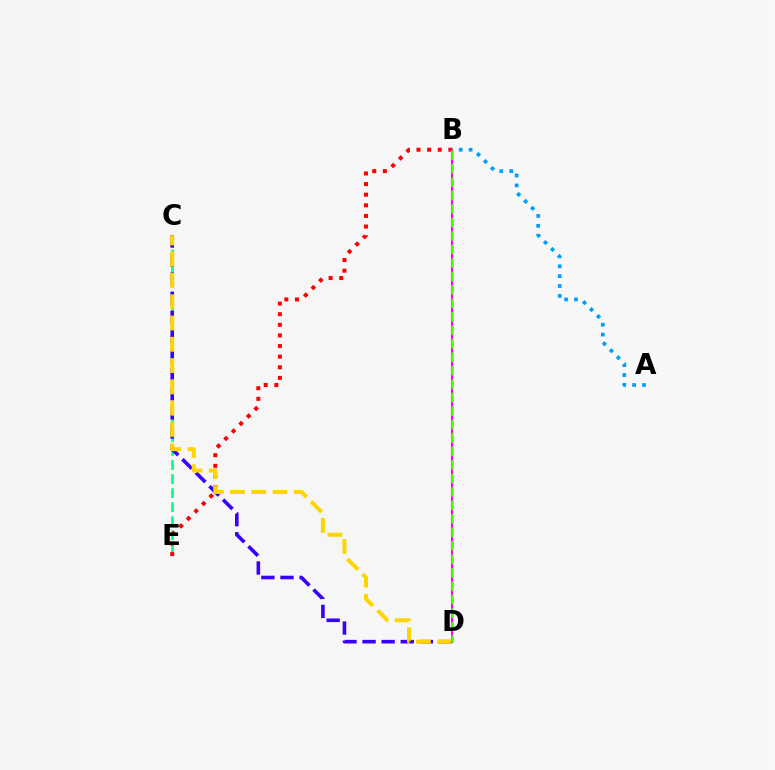{('C', 'E'): [{'color': '#00ff86', 'line_style': 'dashed', 'thickness': 1.91}], ('B', 'E'): [{'color': '#ff0000', 'line_style': 'dotted', 'thickness': 2.88}], ('C', 'D'): [{'color': '#3700ff', 'line_style': 'dashed', 'thickness': 2.59}, {'color': '#ffd500', 'line_style': 'dashed', 'thickness': 2.89}], ('A', 'B'): [{'color': '#009eff', 'line_style': 'dotted', 'thickness': 2.68}], ('B', 'D'): [{'color': '#ff00ed', 'line_style': 'solid', 'thickness': 1.53}, {'color': '#4fff00', 'line_style': 'dashed', 'thickness': 1.83}]}